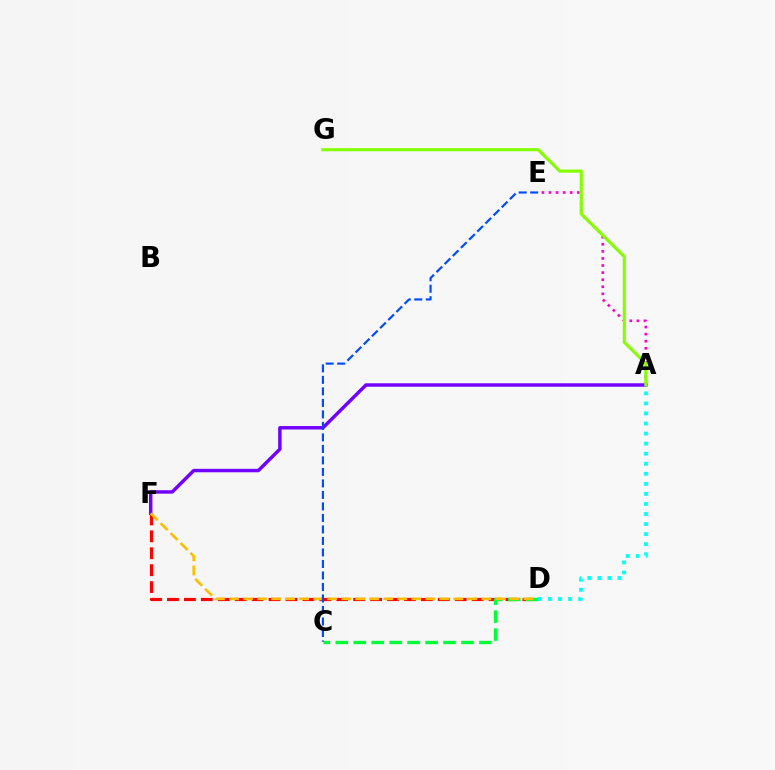{('A', 'E'): [{'color': '#ff00cf', 'line_style': 'dotted', 'thickness': 1.92}], ('D', 'F'): [{'color': '#ff0000', 'line_style': 'dashed', 'thickness': 2.3}, {'color': '#ffbd00', 'line_style': 'dashed', 'thickness': 1.9}], ('C', 'D'): [{'color': '#00ff39', 'line_style': 'dashed', 'thickness': 2.44}], ('A', 'F'): [{'color': '#7200ff', 'line_style': 'solid', 'thickness': 2.48}], ('A', 'G'): [{'color': '#84ff00', 'line_style': 'solid', 'thickness': 2.25}], ('A', 'D'): [{'color': '#00fff6', 'line_style': 'dotted', 'thickness': 2.73}], ('C', 'E'): [{'color': '#004bff', 'line_style': 'dashed', 'thickness': 1.56}]}